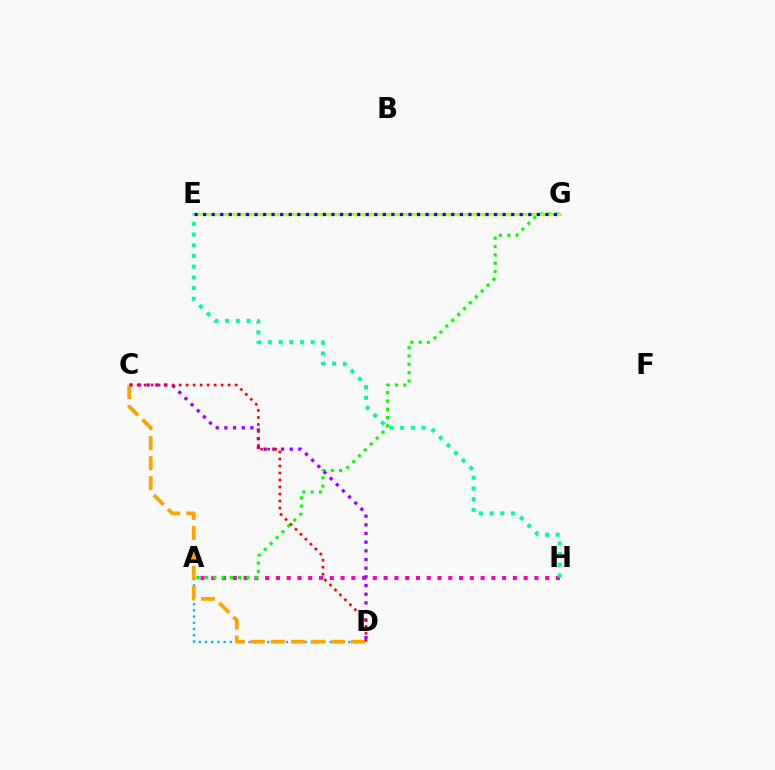{('A', 'H'): [{'color': '#ff00bd', 'line_style': 'dotted', 'thickness': 2.93}], ('E', 'H'): [{'color': '#00ff9d', 'line_style': 'dotted', 'thickness': 2.91}], ('A', 'G'): [{'color': '#08ff00', 'line_style': 'dotted', 'thickness': 2.26}], ('C', 'D'): [{'color': '#9b00ff', 'line_style': 'dotted', 'thickness': 2.36}, {'color': '#ffa500', 'line_style': 'dashed', 'thickness': 2.72}, {'color': '#ff0000', 'line_style': 'dotted', 'thickness': 1.9}], ('A', 'D'): [{'color': '#00b5ff', 'line_style': 'dotted', 'thickness': 1.69}], ('E', 'G'): [{'color': '#b3ff00', 'line_style': 'solid', 'thickness': 2.05}, {'color': '#0010ff', 'line_style': 'dotted', 'thickness': 2.32}]}